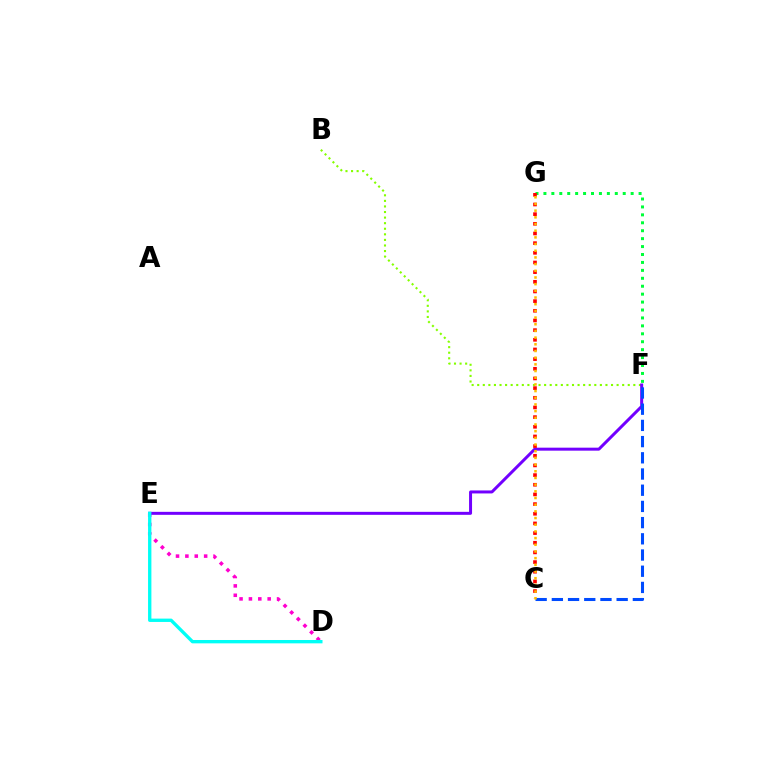{('B', 'F'): [{'color': '#84ff00', 'line_style': 'dotted', 'thickness': 1.51}], ('F', 'G'): [{'color': '#00ff39', 'line_style': 'dotted', 'thickness': 2.15}], ('D', 'E'): [{'color': '#ff00cf', 'line_style': 'dotted', 'thickness': 2.55}, {'color': '#00fff6', 'line_style': 'solid', 'thickness': 2.41}], ('E', 'F'): [{'color': '#7200ff', 'line_style': 'solid', 'thickness': 2.15}], ('C', 'G'): [{'color': '#ff0000', 'line_style': 'dotted', 'thickness': 2.63}, {'color': '#ffbd00', 'line_style': 'dotted', 'thickness': 1.82}], ('C', 'F'): [{'color': '#004bff', 'line_style': 'dashed', 'thickness': 2.2}]}